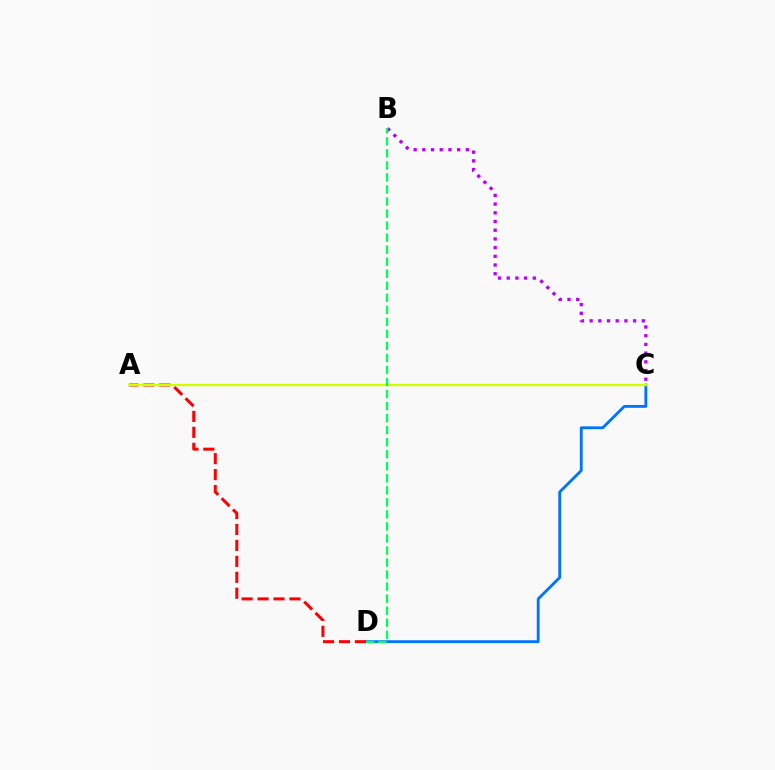{('C', 'D'): [{'color': '#0074ff', 'line_style': 'solid', 'thickness': 2.04}], ('B', 'C'): [{'color': '#b900ff', 'line_style': 'dotted', 'thickness': 2.36}], ('A', 'D'): [{'color': '#ff0000', 'line_style': 'dashed', 'thickness': 2.17}], ('A', 'C'): [{'color': '#d1ff00', 'line_style': 'solid', 'thickness': 1.67}], ('B', 'D'): [{'color': '#00ff5c', 'line_style': 'dashed', 'thickness': 1.63}]}